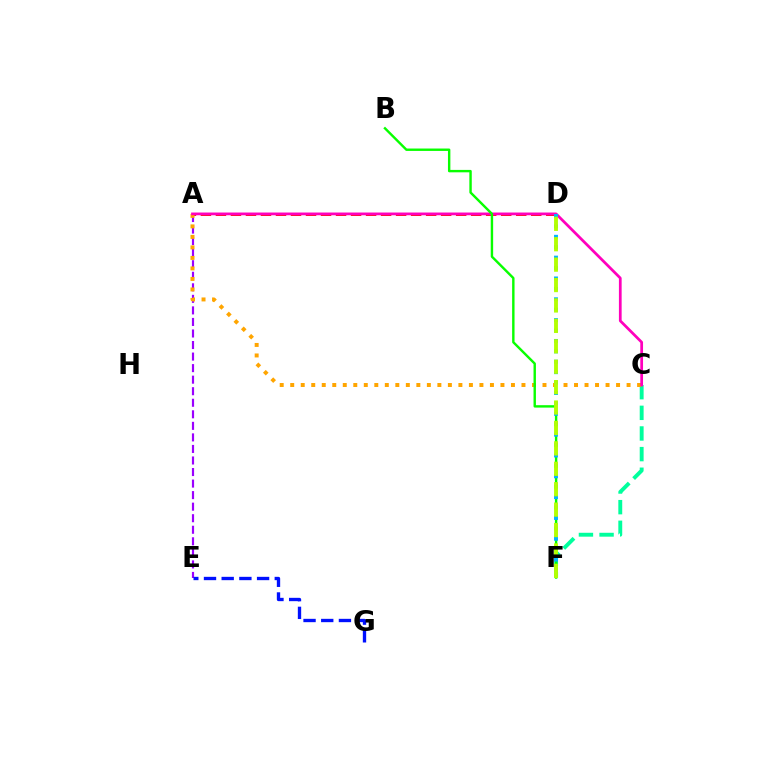{('A', 'E'): [{'color': '#9b00ff', 'line_style': 'dashed', 'thickness': 1.57}], ('A', 'D'): [{'color': '#ff0000', 'line_style': 'dashed', 'thickness': 2.04}], ('C', 'F'): [{'color': '#00ff9d', 'line_style': 'dashed', 'thickness': 2.8}], ('A', 'C'): [{'color': '#ffa500', 'line_style': 'dotted', 'thickness': 2.86}, {'color': '#ff00bd', 'line_style': 'solid', 'thickness': 1.97}], ('B', 'F'): [{'color': '#08ff00', 'line_style': 'solid', 'thickness': 1.73}], ('E', 'G'): [{'color': '#0010ff', 'line_style': 'dashed', 'thickness': 2.4}], ('D', 'F'): [{'color': '#00b5ff', 'line_style': 'dotted', 'thickness': 2.83}, {'color': '#b3ff00', 'line_style': 'dashed', 'thickness': 2.77}]}